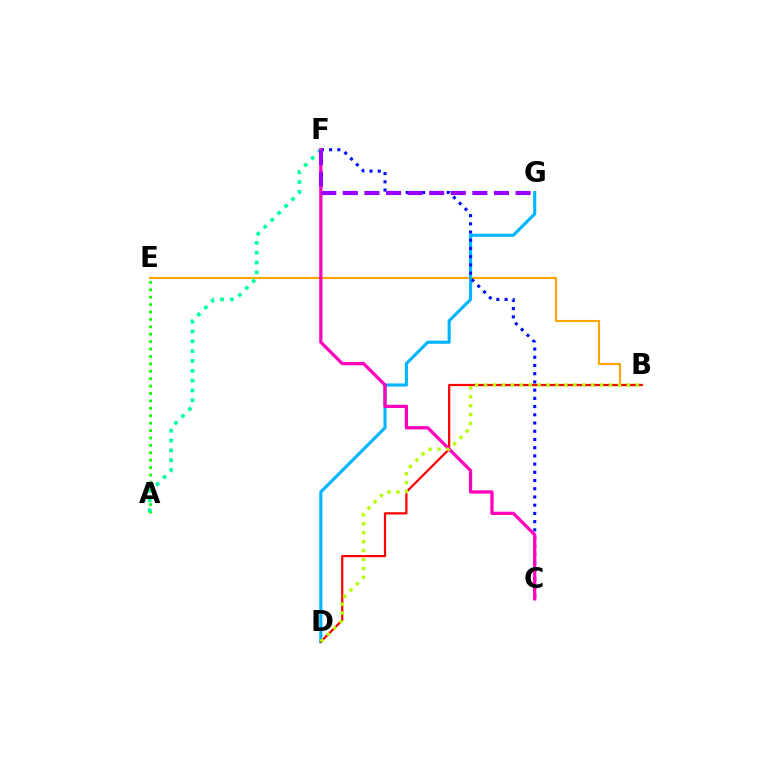{('B', 'E'): [{'color': '#ffa500', 'line_style': 'solid', 'thickness': 1.53}], ('A', 'E'): [{'color': '#08ff00', 'line_style': 'dotted', 'thickness': 2.01}], ('D', 'G'): [{'color': '#00b5ff', 'line_style': 'solid', 'thickness': 2.24}], ('A', 'F'): [{'color': '#00ff9d', 'line_style': 'dotted', 'thickness': 2.67}], ('B', 'D'): [{'color': '#ff0000', 'line_style': 'solid', 'thickness': 1.6}, {'color': '#b3ff00', 'line_style': 'dotted', 'thickness': 2.43}], ('C', 'F'): [{'color': '#0010ff', 'line_style': 'dotted', 'thickness': 2.23}, {'color': '#ff00bd', 'line_style': 'solid', 'thickness': 2.33}], ('F', 'G'): [{'color': '#9b00ff', 'line_style': 'dashed', 'thickness': 2.93}]}